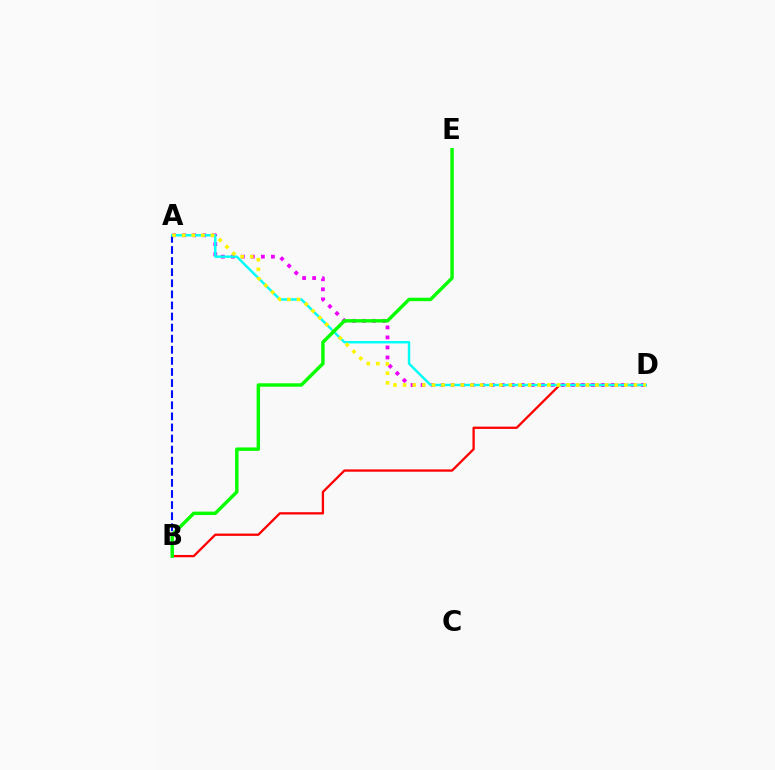{('A', 'B'): [{'color': '#0010ff', 'line_style': 'dashed', 'thickness': 1.51}], ('B', 'D'): [{'color': '#ff0000', 'line_style': 'solid', 'thickness': 1.65}], ('A', 'D'): [{'color': '#ee00ff', 'line_style': 'dotted', 'thickness': 2.72}, {'color': '#00fff6', 'line_style': 'solid', 'thickness': 1.75}, {'color': '#fcf500', 'line_style': 'dotted', 'thickness': 2.61}], ('B', 'E'): [{'color': '#08ff00', 'line_style': 'solid', 'thickness': 2.47}]}